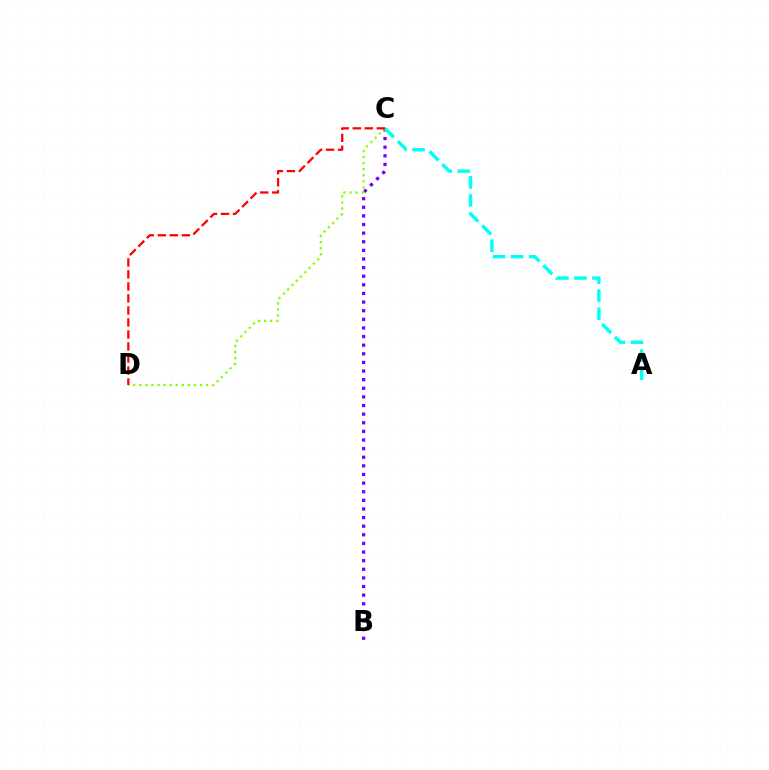{('B', 'C'): [{'color': '#7200ff', 'line_style': 'dotted', 'thickness': 2.34}], ('A', 'C'): [{'color': '#00fff6', 'line_style': 'dashed', 'thickness': 2.45}], ('C', 'D'): [{'color': '#84ff00', 'line_style': 'dotted', 'thickness': 1.65}, {'color': '#ff0000', 'line_style': 'dashed', 'thickness': 1.63}]}